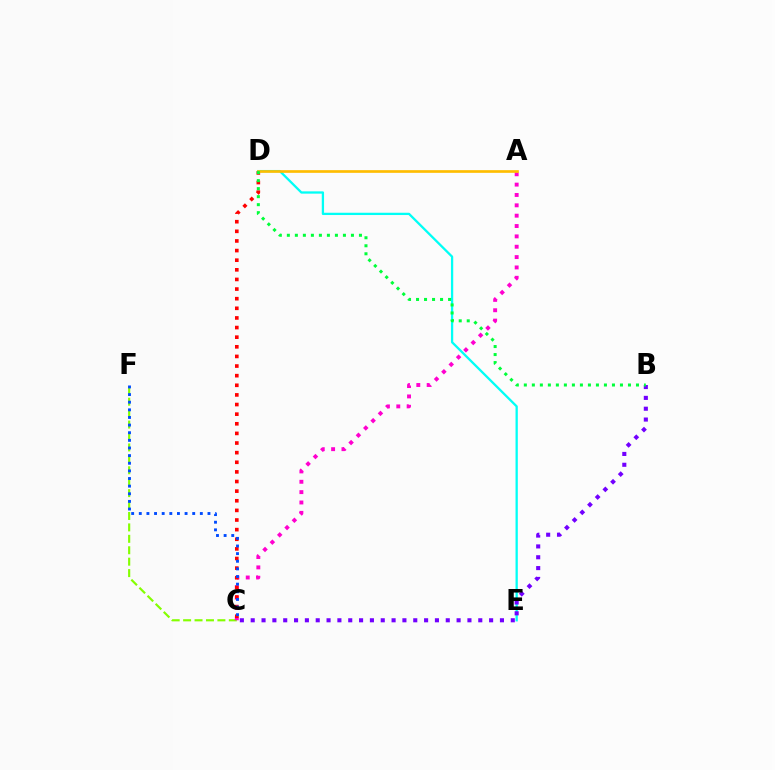{('D', 'E'): [{'color': '#00fff6', 'line_style': 'solid', 'thickness': 1.64}], ('C', 'F'): [{'color': '#84ff00', 'line_style': 'dashed', 'thickness': 1.55}, {'color': '#004bff', 'line_style': 'dotted', 'thickness': 2.07}], ('A', 'C'): [{'color': '#ff00cf', 'line_style': 'dotted', 'thickness': 2.81}], ('C', 'D'): [{'color': '#ff0000', 'line_style': 'dotted', 'thickness': 2.61}], ('A', 'D'): [{'color': '#ffbd00', 'line_style': 'solid', 'thickness': 1.93}], ('B', 'C'): [{'color': '#7200ff', 'line_style': 'dotted', 'thickness': 2.94}], ('B', 'D'): [{'color': '#00ff39', 'line_style': 'dotted', 'thickness': 2.18}]}